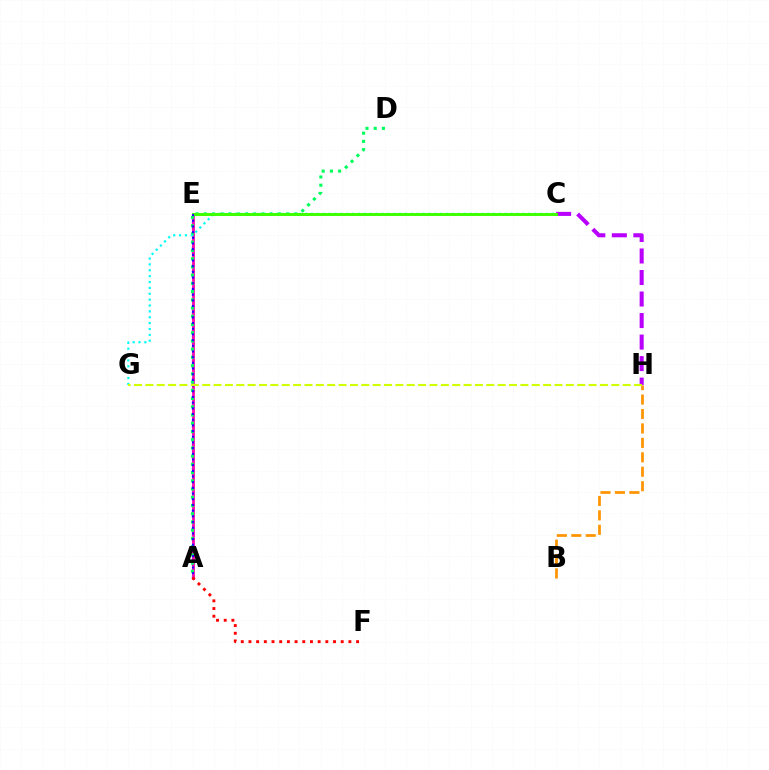{('A', 'E'): [{'color': '#0074ff', 'line_style': 'dotted', 'thickness': 1.63}, {'color': '#ff00ac', 'line_style': 'solid', 'thickness': 1.99}, {'color': '#2500ff', 'line_style': 'dotted', 'thickness': 1.54}], ('A', 'D'): [{'color': '#00ff5c', 'line_style': 'dotted', 'thickness': 2.24}], ('C', 'G'): [{'color': '#00fff6', 'line_style': 'dotted', 'thickness': 1.59}], ('B', 'H'): [{'color': '#ff9400', 'line_style': 'dashed', 'thickness': 1.96}], ('C', 'H'): [{'color': '#b900ff', 'line_style': 'dashed', 'thickness': 2.92}], ('C', 'E'): [{'color': '#3dff00', 'line_style': 'solid', 'thickness': 2.12}], ('G', 'H'): [{'color': '#d1ff00', 'line_style': 'dashed', 'thickness': 1.54}], ('A', 'F'): [{'color': '#ff0000', 'line_style': 'dotted', 'thickness': 2.09}]}